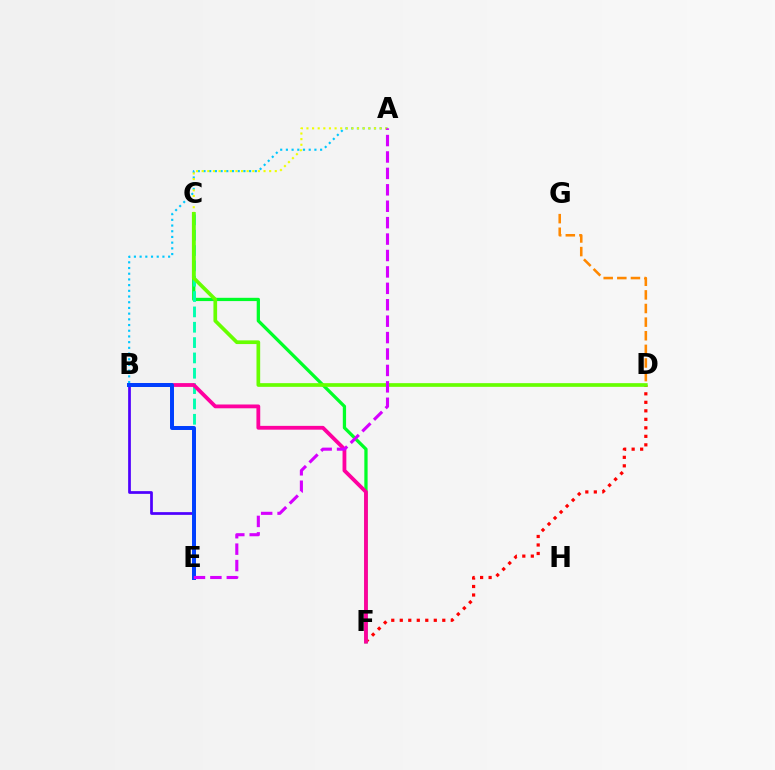{('B', 'E'): [{'color': '#4f00ff', 'line_style': 'solid', 'thickness': 1.97}, {'color': '#003fff', 'line_style': 'solid', 'thickness': 2.86}], ('A', 'B'): [{'color': '#00c7ff', 'line_style': 'dotted', 'thickness': 1.55}], ('D', 'F'): [{'color': '#ff0000', 'line_style': 'dotted', 'thickness': 2.31}], ('C', 'F'): [{'color': '#00ff27', 'line_style': 'solid', 'thickness': 2.36}], ('C', 'E'): [{'color': '#00ffaf', 'line_style': 'dashed', 'thickness': 2.08}], ('A', 'C'): [{'color': '#eeff00', 'line_style': 'dotted', 'thickness': 1.53}], ('B', 'F'): [{'color': '#ff00a0', 'line_style': 'solid', 'thickness': 2.74}], ('C', 'D'): [{'color': '#66ff00', 'line_style': 'solid', 'thickness': 2.65}], ('A', 'E'): [{'color': '#d600ff', 'line_style': 'dashed', 'thickness': 2.23}], ('D', 'G'): [{'color': '#ff8800', 'line_style': 'dashed', 'thickness': 1.85}]}